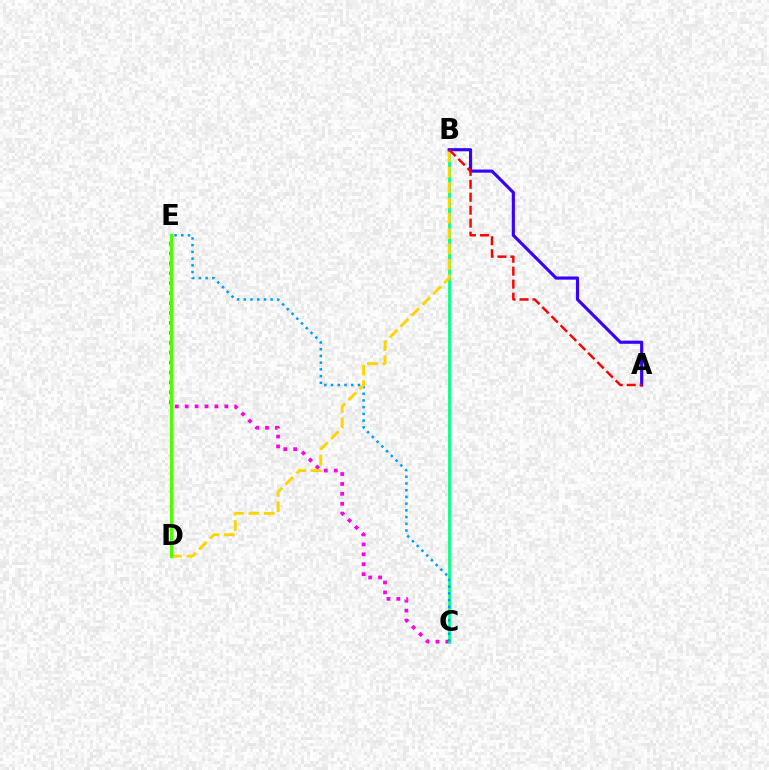{('C', 'E'): [{'color': '#ff00ed', 'line_style': 'dotted', 'thickness': 2.69}, {'color': '#009eff', 'line_style': 'dotted', 'thickness': 1.82}], ('B', 'C'): [{'color': '#00ff86', 'line_style': 'solid', 'thickness': 1.96}], ('B', 'D'): [{'color': '#ffd500', 'line_style': 'dashed', 'thickness': 2.09}], ('A', 'B'): [{'color': '#3700ff', 'line_style': 'solid', 'thickness': 2.27}, {'color': '#ff0000', 'line_style': 'dashed', 'thickness': 1.76}], ('D', 'E'): [{'color': '#4fff00', 'line_style': 'solid', 'thickness': 2.35}]}